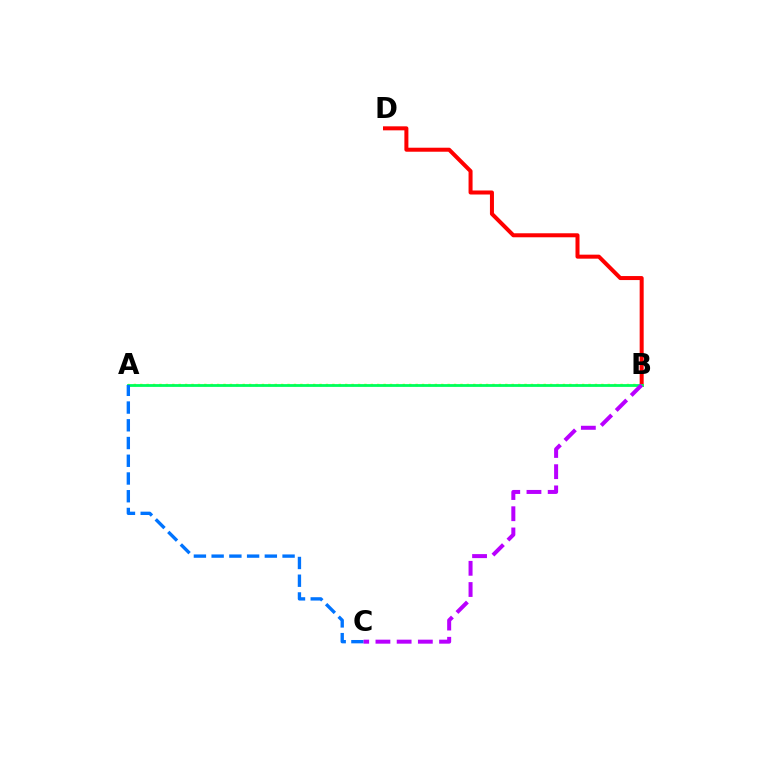{('A', 'B'): [{'color': '#d1ff00', 'line_style': 'dotted', 'thickness': 1.74}, {'color': '#00ff5c', 'line_style': 'solid', 'thickness': 2.01}], ('B', 'D'): [{'color': '#ff0000', 'line_style': 'solid', 'thickness': 2.89}], ('A', 'C'): [{'color': '#0074ff', 'line_style': 'dashed', 'thickness': 2.41}], ('B', 'C'): [{'color': '#b900ff', 'line_style': 'dashed', 'thickness': 2.88}]}